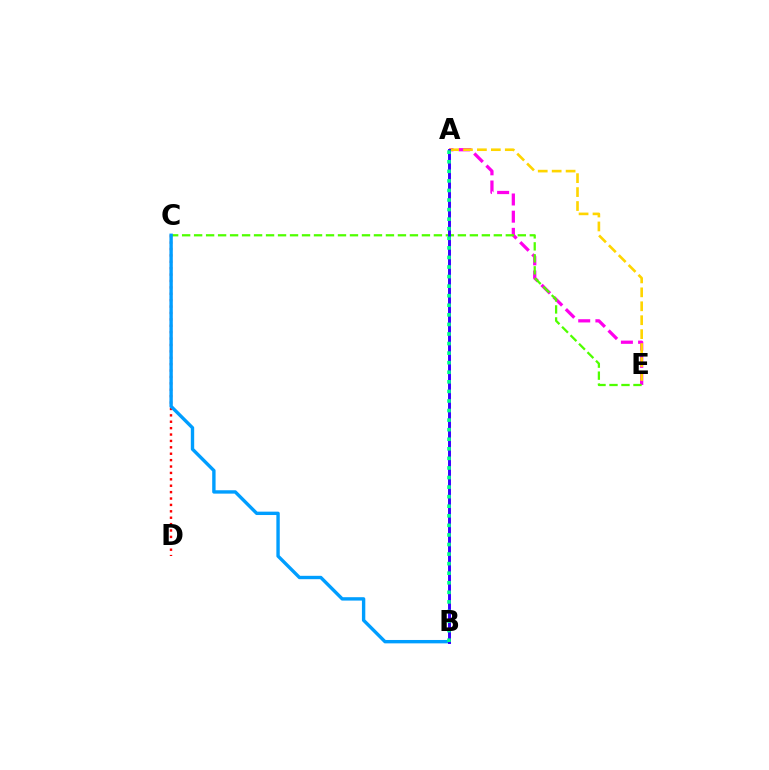{('A', 'E'): [{'color': '#ff00ed', 'line_style': 'dashed', 'thickness': 2.33}, {'color': '#ffd500', 'line_style': 'dashed', 'thickness': 1.89}], ('C', 'E'): [{'color': '#4fff00', 'line_style': 'dashed', 'thickness': 1.63}], ('C', 'D'): [{'color': '#ff0000', 'line_style': 'dotted', 'thickness': 1.74}], ('B', 'C'): [{'color': '#009eff', 'line_style': 'solid', 'thickness': 2.43}], ('A', 'B'): [{'color': '#3700ff', 'line_style': 'solid', 'thickness': 2.12}, {'color': '#00ff86', 'line_style': 'dotted', 'thickness': 2.6}]}